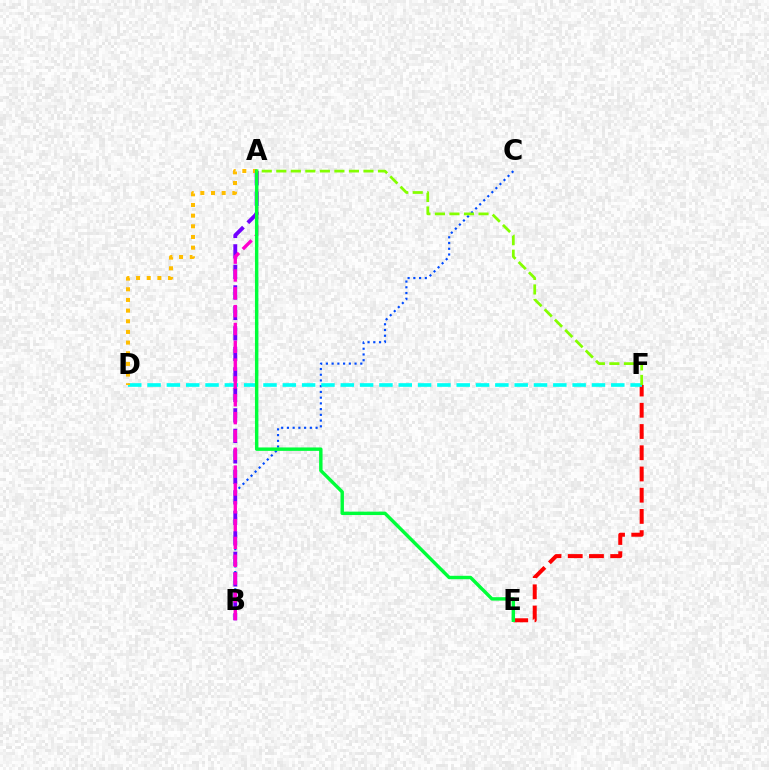{('B', 'C'): [{'color': '#004bff', 'line_style': 'dotted', 'thickness': 1.56}], ('E', 'F'): [{'color': '#ff0000', 'line_style': 'dashed', 'thickness': 2.88}], ('D', 'F'): [{'color': '#00fff6', 'line_style': 'dashed', 'thickness': 2.62}], ('A', 'B'): [{'color': '#7200ff', 'line_style': 'dashed', 'thickness': 2.78}, {'color': '#ff00cf', 'line_style': 'dashed', 'thickness': 2.42}], ('A', 'D'): [{'color': '#ffbd00', 'line_style': 'dotted', 'thickness': 2.9}], ('A', 'E'): [{'color': '#00ff39', 'line_style': 'solid', 'thickness': 2.46}], ('A', 'F'): [{'color': '#84ff00', 'line_style': 'dashed', 'thickness': 1.97}]}